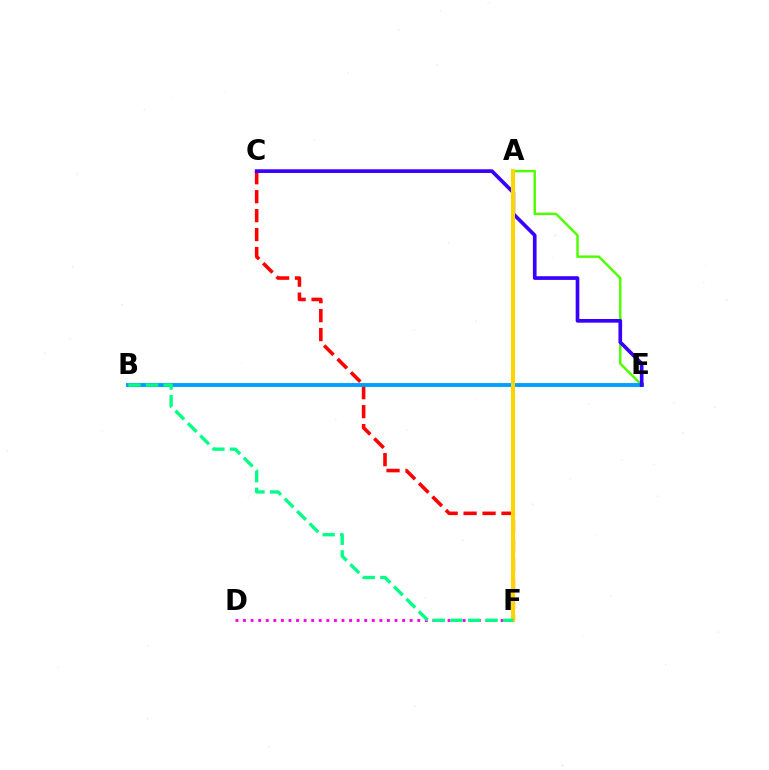{('A', 'E'): [{'color': '#4fff00', 'line_style': 'solid', 'thickness': 1.77}], ('C', 'F'): [{'color': '#ff0000', 'line_style': 'dashed', 'thickness': 2.57}], ('B', 'E'): [{'color': '#009eff', 'line_style': 'solid', 'thickness': 2.79}], ('C', 'E'): [{'color': '#3700ff', 'line_style': 'solid', 'thickness': 2.64}], ('D', 'F'): [{'color': '#ff00ed', 'line_style': 'dotted', 'thickness': 2.06}], ('A', 'F'): [{'color': '#ffd500', 'line_style': 'solid', 'thickness': 2.93}], ('B', 'F'): [{'color': '#00ff86', 'line_style': 'dashed', 'thickness': 2.39}]}